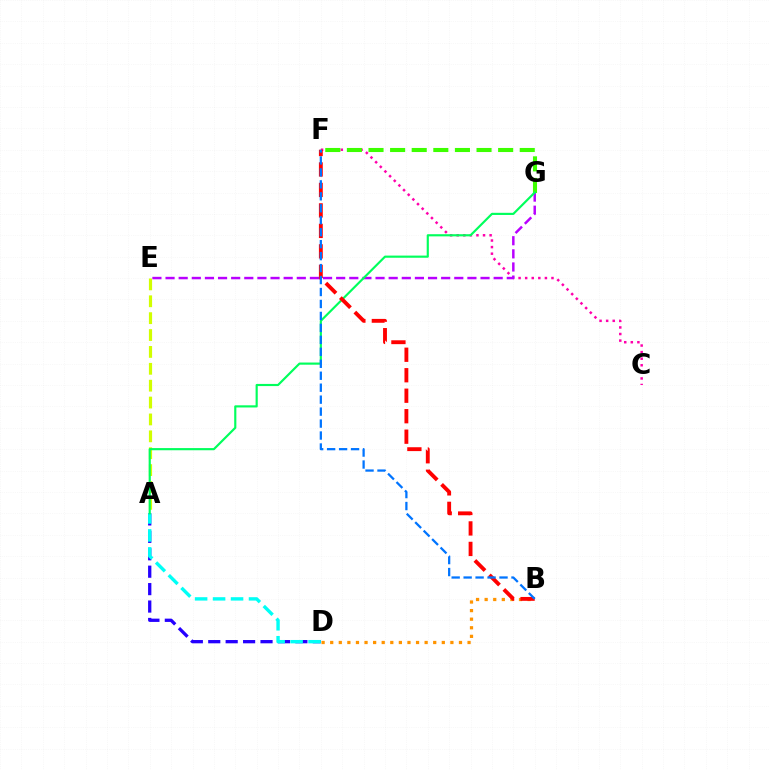{('B', 'D'): [{'color': '#ff9400', 'line_style': 'dotted', 'thickness': 2.33}], ('A', 'D'): [{'color': '#2500ff', 'line_style': 'dashed', 'thickness': 2.37}, {'color': '#00fff6', 'line_style': 'dashed', 'thickness': 2.44}], ('A', 'E'): [{'color': '#d1ff00', 'line_style': 'dashed', 'thickness': 2.29}], ('C', 'F'): [{'color': '#ff00ac', 'line_style': 'dotted', 'thickness': 1.79}], ('E', 'G'): [{'color': '#b900ff', 'line_style': 'dashed', 'thickness': 1.78}], ('F', 'G'): [{'color': '#3dff00', 'line_style': 'dashed', 'thickness': 2.94}], ('A', 'G'): [{'color': '#00ff5c', 'line_style': 'solid', 'thickness': 1.55}], ('B', 'F'): [{'color': '#ff0000', 'line_style': 'dashed', 'thickness': 2.78}, {'color': '#0074ff', 'line_style': 'dashed', 'thickness': 1.62}]}